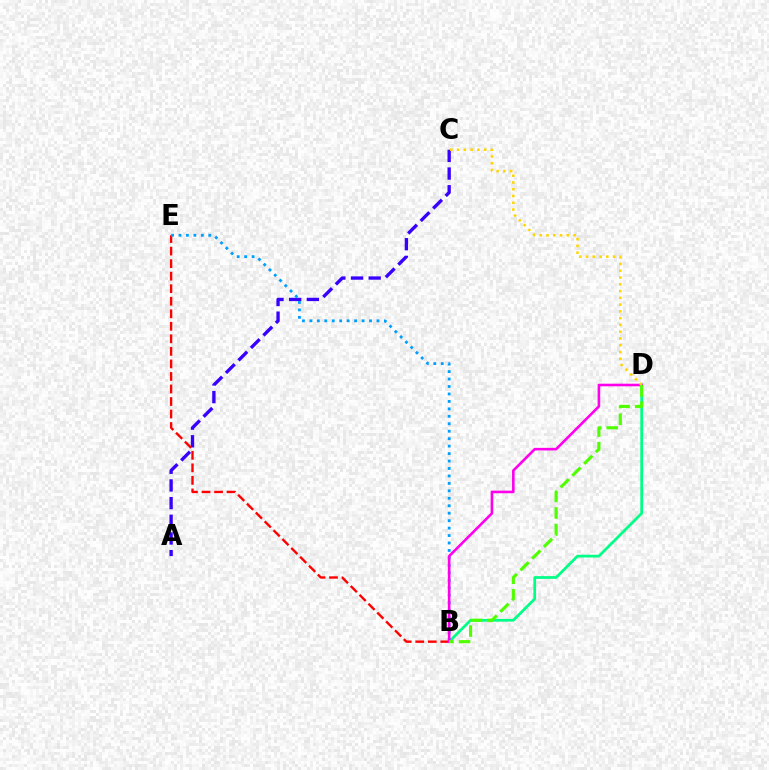{('A', 'C'): [{'color': '#3700ff', 'line_style': 'dashed', 'thickness': 2.4}], ('B', 'D'): [{'color': '#00ff86', 'line_style': 'solid', 'thickness': 1.98}, {'color': '#ff00ed', 'line_style': 'solid', 'thickness': 1.88}, {'color': '#4fff00', 'line_style': 'dashed', 'thickness': 2.26}], ('B', 'E'): [{'color': '#ff0000', 'line_style': 'dashed', 'thickness': 1.7}, {'color': '#009eff', 'line_style': 'dotted', 'thickness': 2.03}], ('C', 'D'): [{'color': '#ffd500', 'line_style': 'dotted', 'thickness': 1.84}]}